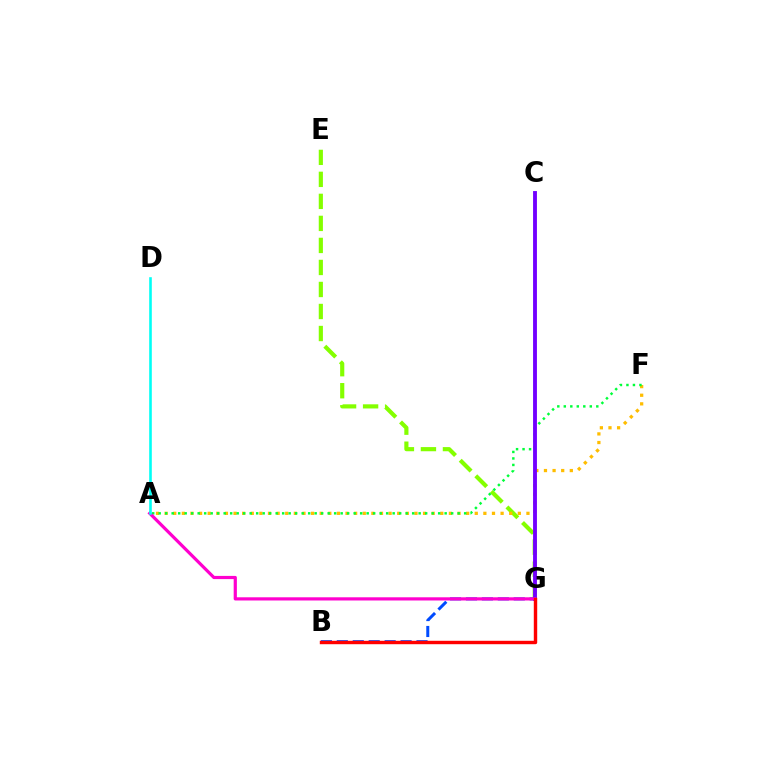{('E', 'G'): [{'color': '#84ff00', 'line_style': 'dashed', 'thickness': 2.99}], ('A', 'F'): [{'color': '#ffbd00', 'line_style': 'dotted', 'thickness': 2.34}, {'color': '#00ff39', 'line_style': 'dotted', 'thickness': 1.77}], ('C', 'G'): [{'color': '#7200ff', 'line_style': 'solid', 'thickness': 2.78}], ('B', 'G'): [{'color': '#004bff', 'line_style': 'dashed', 'thickness': 2.17}, {'color': '#ff0000', 'line_style': 'solid', 'thickness': 2.46}], ('A', 'G'): [{'color': '#ff00cf', 'line_style': 'solid', 'thickness': 2.3}], ('A', 'D'): [{'color': '#00fff6', 'line_style': 'solid', 'thickness': 1.87}]}